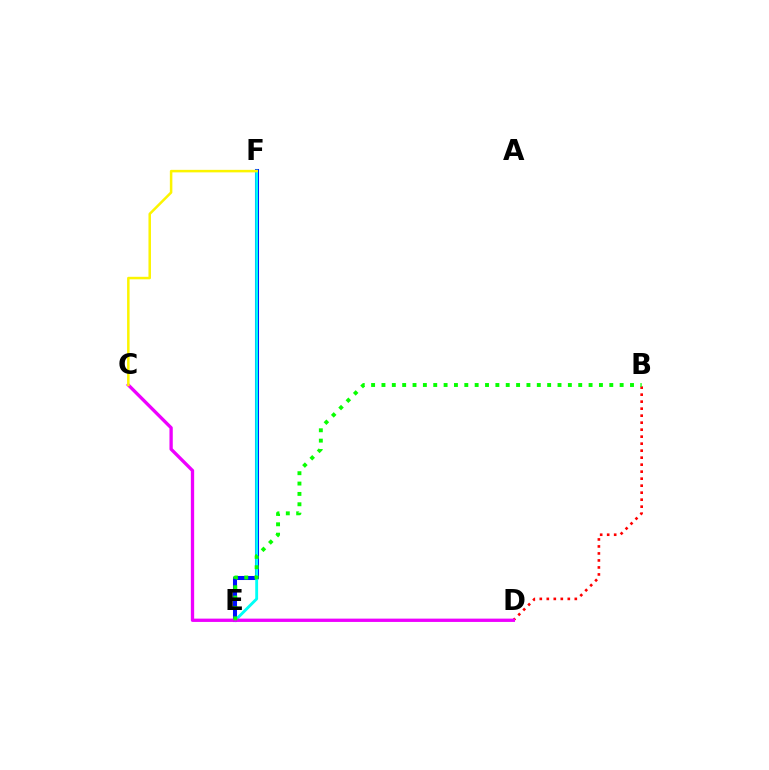{('B', 'D'): [{'color': '#ff0000', 'line_style': 'dotted', 'thickness': 1.9}], ('E', 'F'): [{'color': '#0010ff', 'line_style': 'solid', 'thickness': 2.92}, {'color': '#00fff6', 'line_style': 'solid', 'thickness': 2.06}], ('C', 'D'): [{'color': '#ee00ff', 'line_style': 'solid', 'thickness': 2.38}], ('B', 'E'): [{'color': '#08ff00', 'line_style': 'dotted', 'thickness': 2.81}], ('C', 'F'): [{'color': '#fcf500', 'line_style': 'solid', 'thickness': 1.81}]}